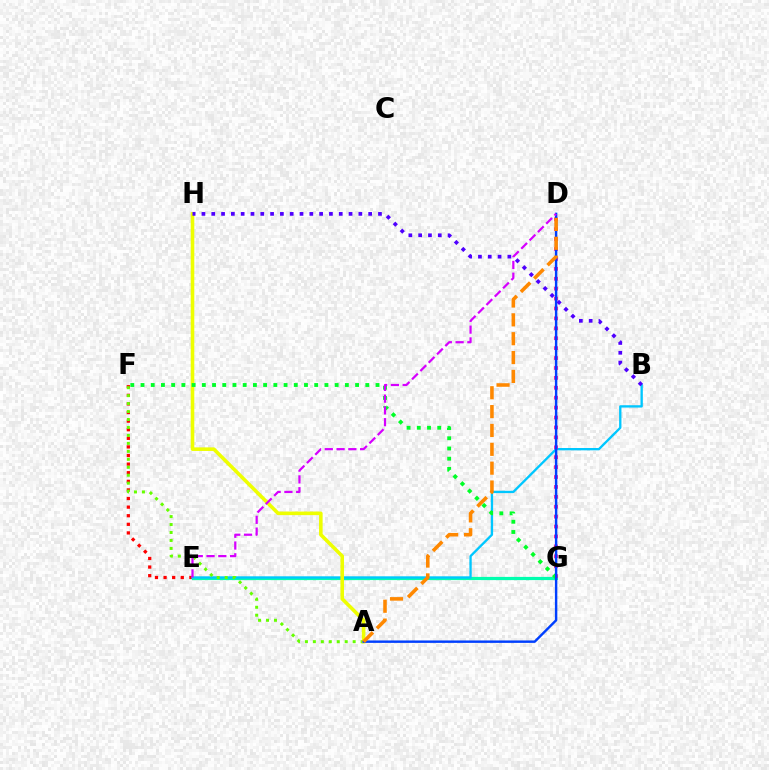{('E', 'F'): [{'color': '#ff0000', 'line_style': 'dotted', 'thickness': 2.34}], ('E', 'G'): [{'color': '#00ffaf', 'line_style': 'solid', 'thickness': 2.31}], ('B', 'E'): [{'color': '#00c7ff', 'line_style': 'solid', 'thickness': 1.68}], ('A', 'F'): [{'color': '#66ff00', 'line_style': 'dotted', 'thickness': 2.16}], ('A', 'H'): [{'color': '#eeff00', 'line_style': 'solid', 'thickness': 2.58}], ('D', 'G'): [{'color': '#ff00a0', 'line_style': 'dotted', 'thickness': 2.69}], ('F', 'G'): [{'color': '#00ff27', 'line_style': 'dotted', 'thickness': 2.78}], ('A', 'D'): [{'color': '#003fff', 'line_style': 'solid', 'thickness': 1.74}, {'color': '#ff8800', 'line_style': 'dashed', 'thickness': 2.56}], ('D', 'E'): [{'color': '#d600ff', 'line_style': 'dashed', 'thickness': 1.6}], ('B', 'H'): [{'color': '#4f00ff', 'line_style': 'dotted', 'thickness': 2.66}]}